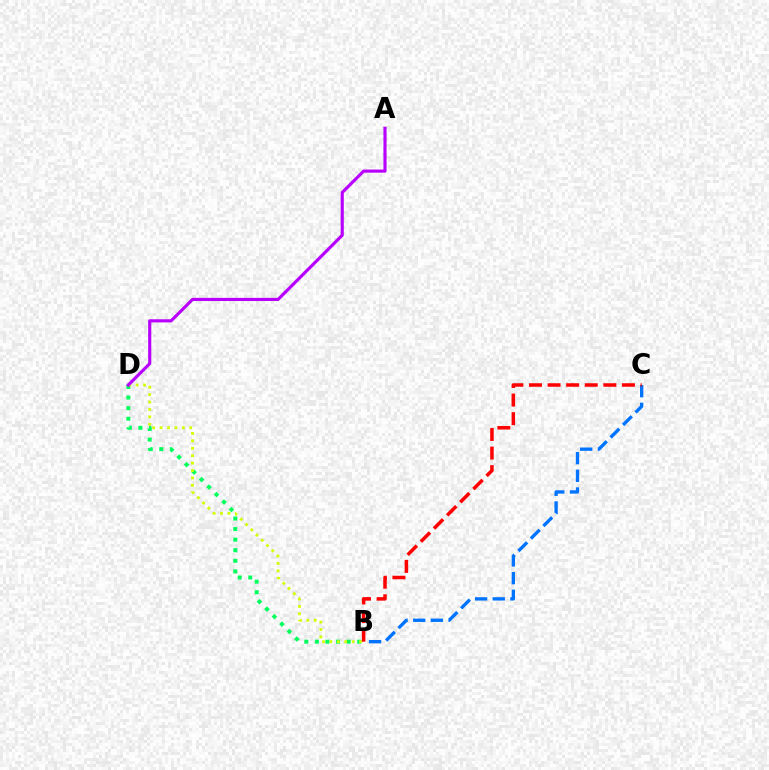{('B', 'D'): [{'color': '#00ff5c', 'line_style': 'dotted', 'thickness': 2.87}, {'color': '#d1ff00', 'line_style': 'dotted', 'thickness': 2.01}], ('B', 'C'): [{'color': '#0074ff', 'line_style': 'dashed', 'thickness': 2.4}, {'color': '#ff0000', 'line_style': 'dashed', 'thickness': 2.53}], ('A', 'D'): [{'color': '#b900ff', 'line_style': 'solid', 'thickness': 2.27}]}